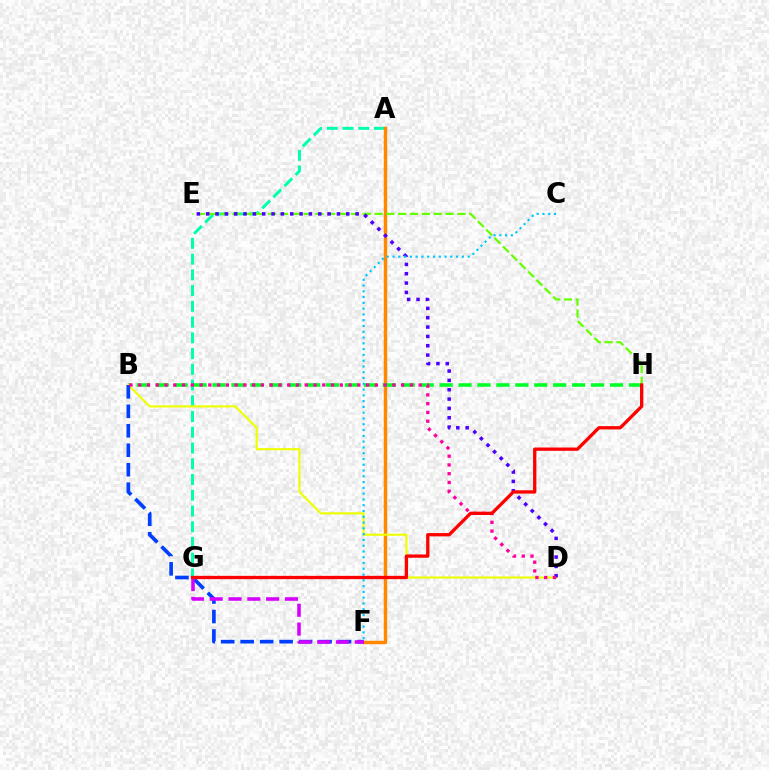{('A', 'G'): [{'color': '#00ffaf', 'line_style': 'dashed', 'thickness': 2.14}], ('A', 'F'): [{'color': '#ff8800', 'line_style': 'solid', 'thickness': 2.49}], ('B', 'H'): [{'color': '#00ff27', 'line_style': 'dashed', 'thickness': 2.57}], ('E', 'H'): [{'color': '#66ff00', 'line_style': 'dashed', 'thickness': 1.61}], ('B', 'D'): [{'color': '#eeff00', 'line_style': 'solid', 'thickness': 1.54}, {'color': '#ff00a0', 'line_style': 'dotted', 'thickness': 2.38}], ('B', 'F'): [{'color': '#003fff', 'line_style': 'dashed', 'thickness': 2.65}], ('D', 'E'): [{'color': '#4f00ff', 'line_style': 'dotted', 'thickness': 2.54}], ('F', 'G'): [{'color': '#d600ff', 'line_style': 'dashed', 'thickness': 2.56}], ('C', 'F'): [{'color': '#00c7ff', 'line_style': 'dotted', 'thickness': 1.57}], ('G', 'H'): [{'color': '#ff0000', 'line_style': 'solid', 'thickness': 2.38}]}